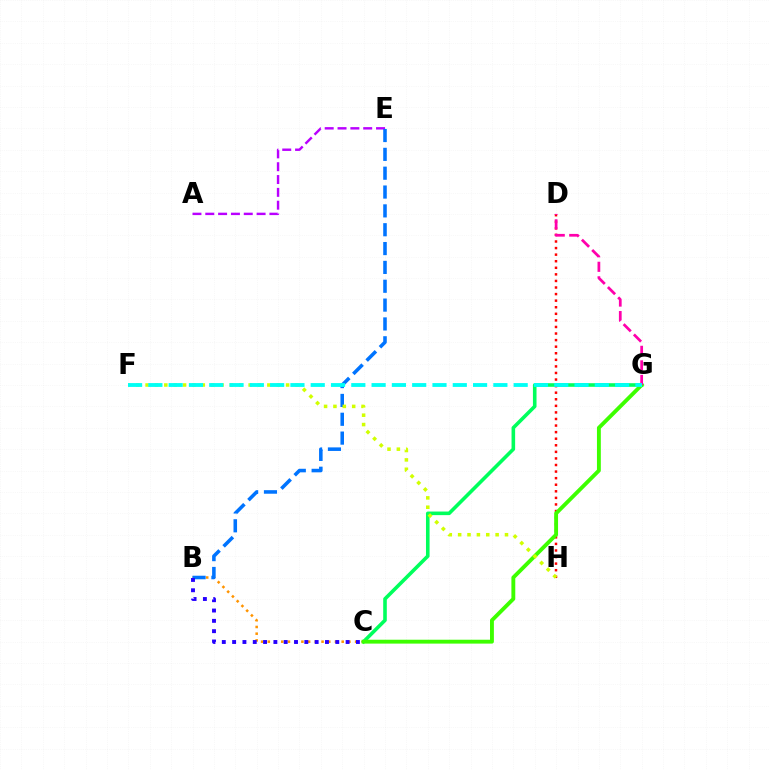{('C', 'G'): [{'color': '#00ff5c', 'line_style': 'solid', 'thickness': 2.59}, {'color': '#3dff00', 'line_style': 'solid', 'thickness': 2.79}], ('B', 'C'): [{'color': '#ff9400', 'line_style': 'dotted', 'thickness': 1.82}, {'color': '#2500ff', 'line_style': 'dotted', 'thickness': 2.8}], ('D', 'H'): [{'color': '#ff0000', 'line_style': 'dotted', 'thickness': 1.79}], ('A', 'E'): [{'color': '#b900ff', 'line_style': 'dashed', 'thickness': 1.74}], ('B', 'E'): [{'color': '#0074ff', 'line_style': 'dashed', 'thickness': 2.56}], ('D', 'G'): [{'color': '#ff00ac', 'line_style': 'dashed', 'thickness': 1.98}], ('F', 'H'): [{'color': '#d1ff00', 'line_style': 'dotted', 'thickness': 2.55}], ('F', 'G'): [{'color': '#00fff6', 'line_style': 'dashed', 'thickness': 2.76}]}